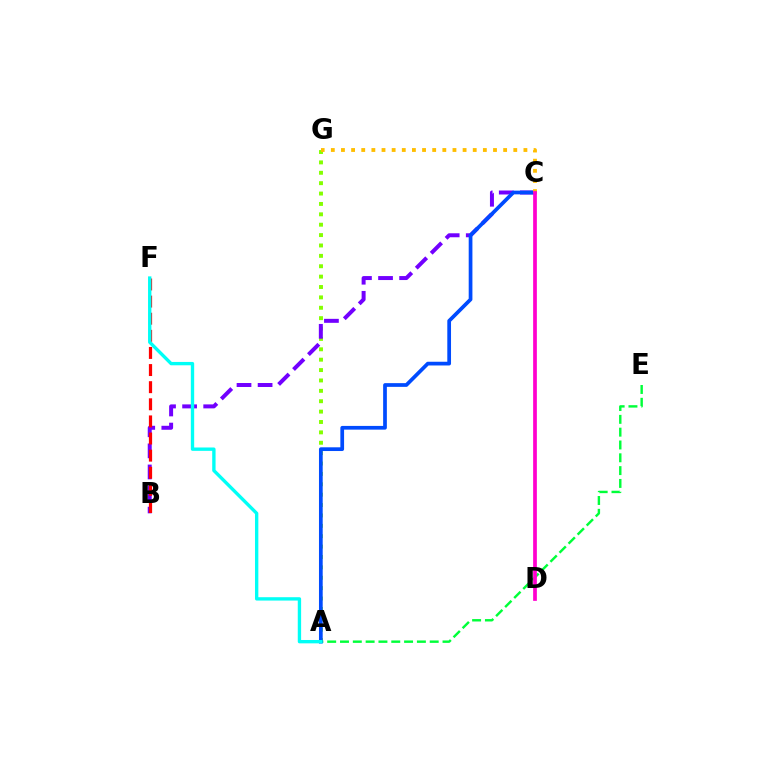{('A', 'G'): [{'color': '#84ff00', 'line_style': 'dotted', 'thickness': 2.82}], ('A', 'E'): [{'color': '#00ff39', 'line_style': 'dashed', 'thickness': 1.74}], ('B', 'C'): [{'color': '#7200ff', 'line_style': 'dashed', 'thickness': 2.86}], ('A', 'C'): [{'color': '#004bff', 'line_style': 'solid', 'thickness': 2.68}], ('B', 'F'): [{'color': '#ff0000', 'line_style': 'dashed', 'thickness': 2.33}], ('C', 'G'): [{'color': '#ffbd00', 'line_style': 'dotted', 'thickness': 2.75}], ('A', 'F'): [{'color': '#00fff6', 'line_style': 'solid', 'thickness': 2.42}], ('C', 'D'): [{'color': '#ff00cf', 'line_style': 'solid', 'thickness': 2.68}]}